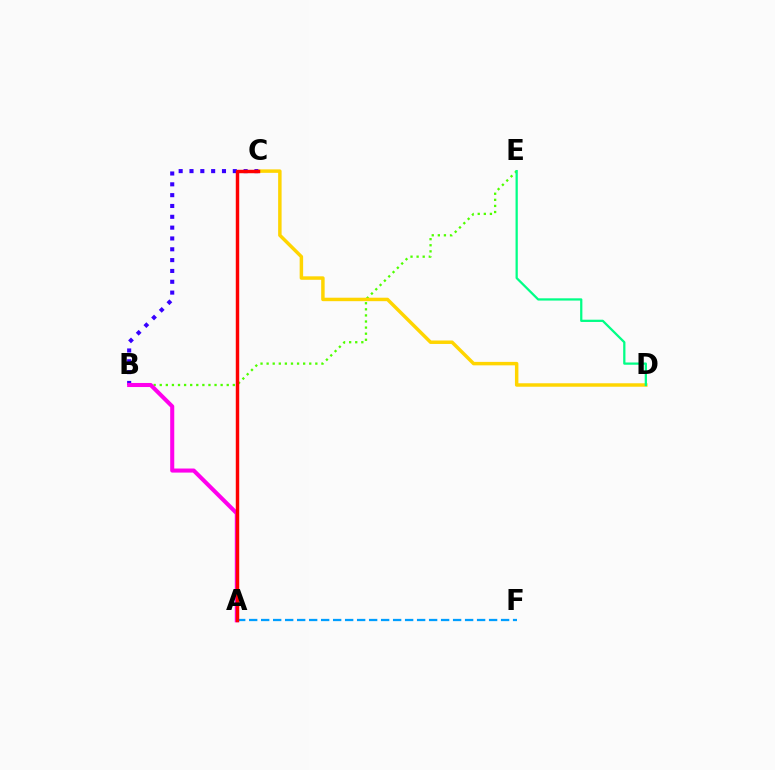{('A', 'F'): [{'color': '#009eff', 'line_style': 'dashed', 'thickness': 1.63}], ('B', 'E'): [{'color': '#4fff00', 'line_style': 'dotted', 'thickness': 1.65}], ('C', 'D'): [{'color': '#ffd500', 'line_style': 'solid', 'thickness': 2.49}], ('B', 'C'): [{'color': '#3700ff', 'line_style': 'dotted', 'thickness': 2.94}], ('A', 'B'): [{'color': '#ff00ed', 'line_style': 'solid', 'thickness': 2.92}], ('A', 'C'): [{'color': '#ff0000', 'line_style': 'solid', 'thickness': 2.48}], ('D', 'E'): [{'color': '#00ff86', 'line_style': 'solid', 'thickness': 1.62}]}